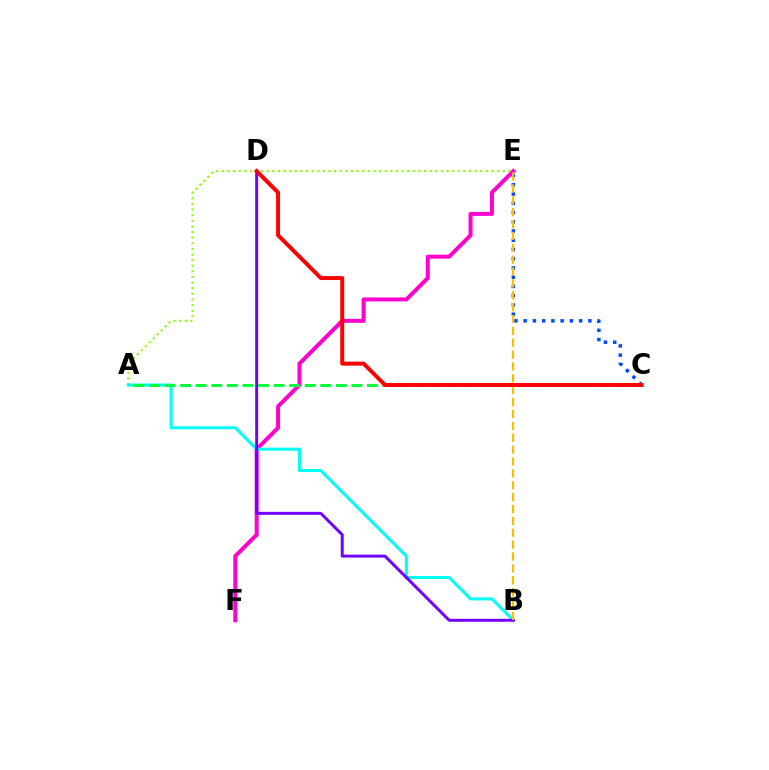{('E', 'F'): [{'color': '#ff00cf', 'line_style': 'solid', 'thickness': 2.87}], ('C', 'E'): [{'color': '#004bff', 'line_style': 'dotted', 'thickness': 2.51}], ('A', 'E'): [{'color': '#84ff00', 'line_style': 'dotted', 'thickness': 1.53}], ('A', 'B'): [{'color': '#00fff6', 'line_style': 'solid', 'thickness': 2.19}], ('B', 'D'): [{'color': '#7200ff', 'line_style': 'solid', 'thickness': 2.13}], ('A', 'C'): [{'color': '#00ff39', 'line_style': 'dashed', 'thickness': 2.11}], ('B', 'E'): [{'color': '#ffbd00', 'line_style': 'dashed', 'thickness': 1.61}], ('C', 'D'): [{'color': '#ff0000', 'line_style': 'solid', 'thickness': 2.85}]}